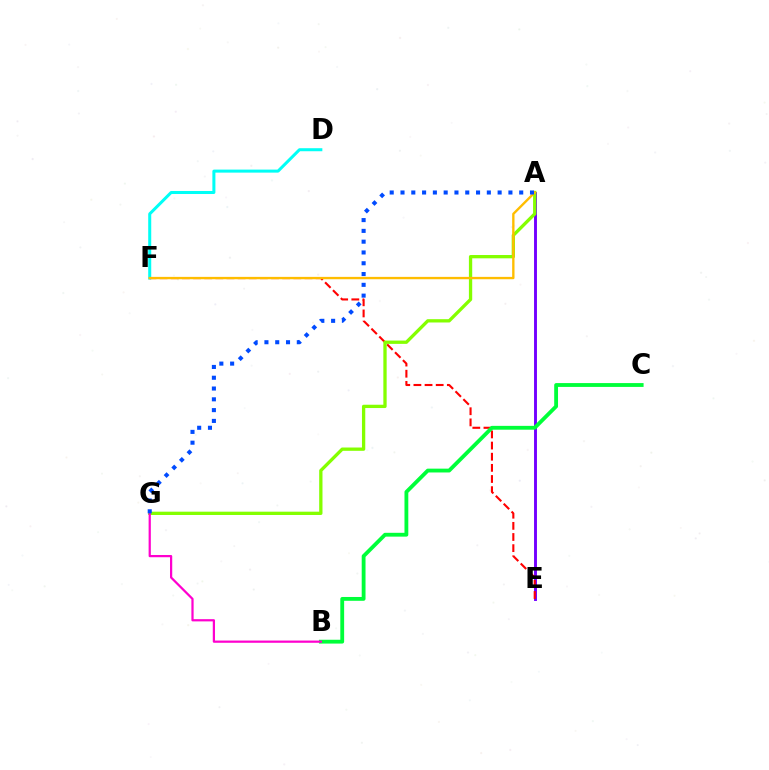{('A', 'E'): [{'color': '#7200ff', 'line_style': 'solid', 'thickness': 2.1}], ('D', 'F'): [{'color': '#00fff6', 'line_style': 'solid', 'thickness': 2.18}], ('E', 'F'): [{'color': '#ff0000', 'line_style': 'dashed', 'thickness': 1.51}], ('B', 'C'): [{'color': '#00ff39', 'line_style': 'solid', 'thickness': 2.75}], ('A', 'G'): [{'color': '#84ff00', 'line_style': 'solid', 'thickness': 2.38}, {'color': '#004bff', 'line_style': 'dotted', 'thickness': 2.93}], ('A', 'F'): [{'color': '#ffbd00', 'line_style': 'solid', 'thickness': 1.7}], ('B', 'G'): [{'color': '#ff00cf', 'line_style': 'solid', 'thickness': 1.6}]}